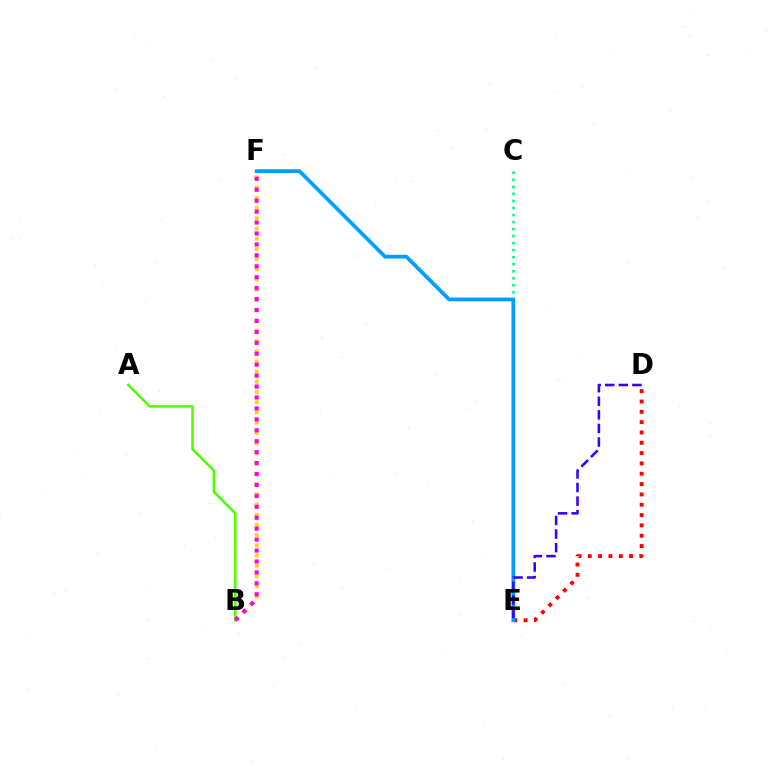{('A', 'B'): [{'color': '#4fff00', 'line_style': 'solid', 'thickness': 1.85}], ('D', 'E'): [{'color': '#ff0000', 'line_style': 'dotted', 'thickness': 2.81}, {'color': '#3700ff', 'line_style': 'dashed', 'thickness': 1.85}], ('C', 'E'): [{'color': '#00ff86', 'line_style': 'dotted', 'thickness': 1.91}], ('E', 'F'): [{'color': '#009eff', 'line_style': 'solid', 'thickness': 2.7}], ('B', 'F'): [{'color': '#ffd500', 'line_style': 'dotted', 'thickness': 2.78}, {'color': '#ff00ed', 'line_style': 'dotted', 'thickness': 2.97}]}